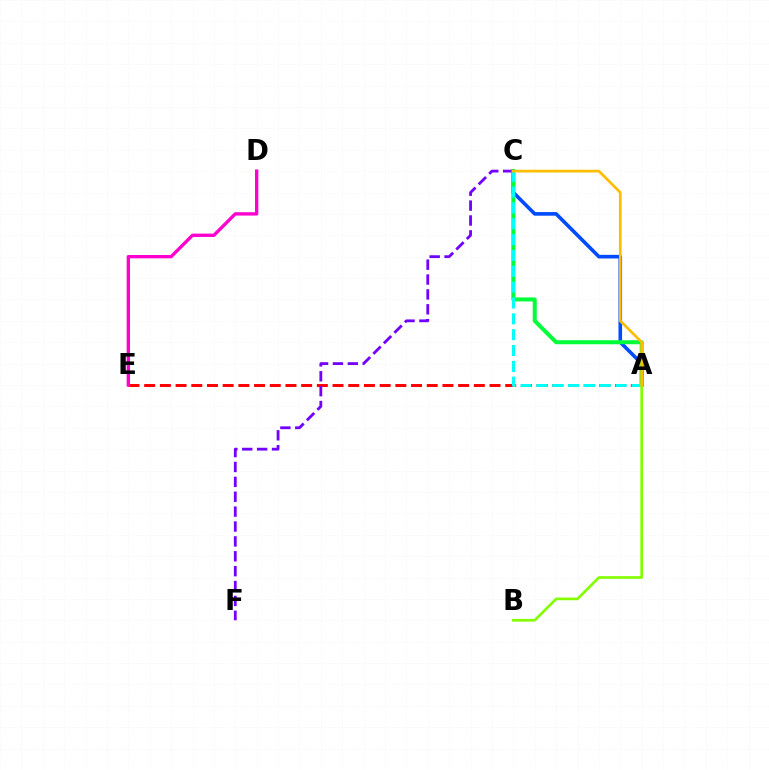{('A', 'C'): [{'color': '#004bff', 'line_style': 'solid', 'thickness': 2.6}, {'color': '#00ff39', 'line_style': 'solid', 'thickness': 2.88}, {'color': '#00fff6', 'line_style': 'dashed', 'thickness': 2.15}, {'color': '#ffbd00', 'line_style': 'solid', 'thickness': 1.95}], ('A', 'E'): [{'color': '#ff0000', 'line_style': 'dashed', 'thickness': 2.13}], ('C', 'F'): [{'color': '#7200ff', 'line_style': 'dashed', 'thickness': 2.02}], ('A', 'B'): [{'color': '#84ff00', 'line_style': 'solid', 'thickness': 1.94}], ('D', 'E'): [{'color': '#ff00cf', 'line_style': 'solid', 'thickness': 2.41}]}